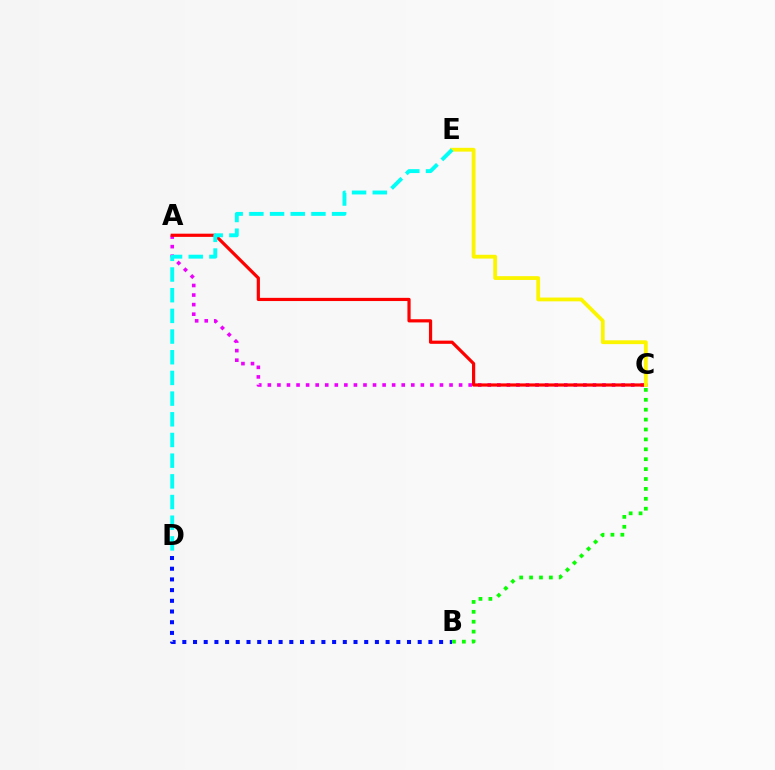{('A', 'C'): [{'color': '#ee00ff', 'line_style': 'dotted', 'thickness': 2.6}, {'color': '#ff0000', 'line_style': 'solid', 'thickness': 2.3}], ('B', 'D'): [{'color': '#0010ff', 'line_style': 'dotted', 'thickness': 2.91}], ('C', 'E'): [{'color': '#fcf500', 'line_style': 'solid', 'thickness': 2.74}], ('B', 'C'): [{'color': '#08ff00', 'line_style': 'dotted', 'thickness': 2.69}], ('D', 'E'): [{'color': '#00fff6', 'line_style': 'dashed', 'thickness': 2.81}]}